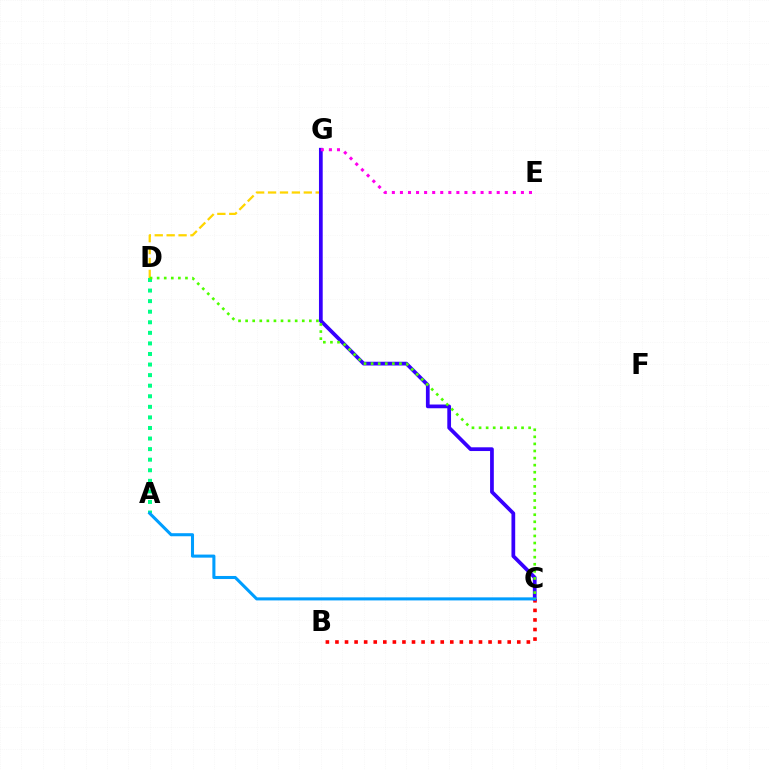{('B', 'C'): [{'color': '#ff0000', 'line_style': 'dotted', 'thickness': 2.6}], ('A', 'D'): [{'color': '#00ff86', 'line_style': 'dotted', 'thickness': 2.87}], ('D', 'G'): [{'color': '#ffd500', 'line_style': 'dashed', 'thickness': 1.62}], ('C', 'G'): [{'color': '#3700ff', 'line_style': 'solid', 'thickness': 2.69}], ('A', 'C'): [{'color': '#009eff', 'line_style': 'solid', 'thickness': 2.2}], ('E', 'G'): [{'color': '#ff00ed', 'line_style': 'dotted', 'thickness': 2.19}], ('C', 'D'): [{'color': '#4fff00', 'line_style': 'dotted', 'thickness': 1.92}]}